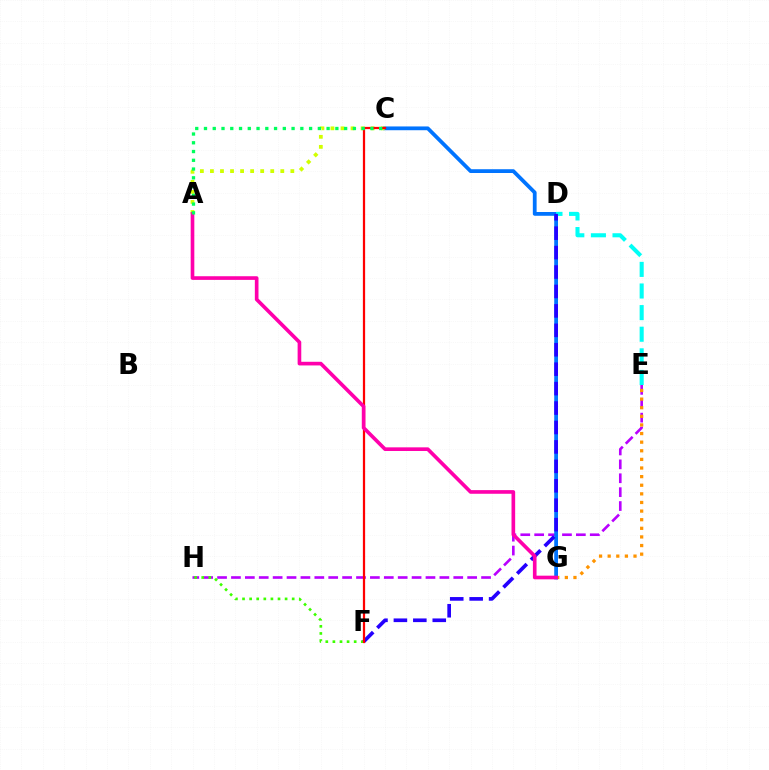{('E', 'H'): [{'color': '#b900ff', 'line_style': 'dashed', 'thickness': 1.89}], ('F', 'H'): [{'color': '#3dff00', 'line_style': 'dotted', 'thickness': 1.93}], ('E', 'G'): [{'color': '#ff9400', 'line_style': 'dotted', 'thickness': 2.34}], ('C', 'G'): [{'color': '#0074ff', 'line_style': 'solid', 'thickness': 2.72}], ('A', 'C'): [{'color': '#d1ff00', 'line_style': 'dotted', 'thickness': 2.73}, {'color': '#00ff5c', 'line_style': 'dotted', 'thickness': 2.38}], ('D', 'E'): [{'color': '#00fff6', 'line_style': 'dashed', 'thickness': 2.94}], ('D', 'F'): [{'color': '#2500ff', 'line_style': 'dashed', 'thickness': 2.64}], ('C', 'F'): [{'color': '#ff0000', 'line_style': 'solid', 'thickness': 1.61}], ('A', 'G'): [{'color': '#ff00ac', 'line_style': 'solid', 'thickness': 2.63}]}